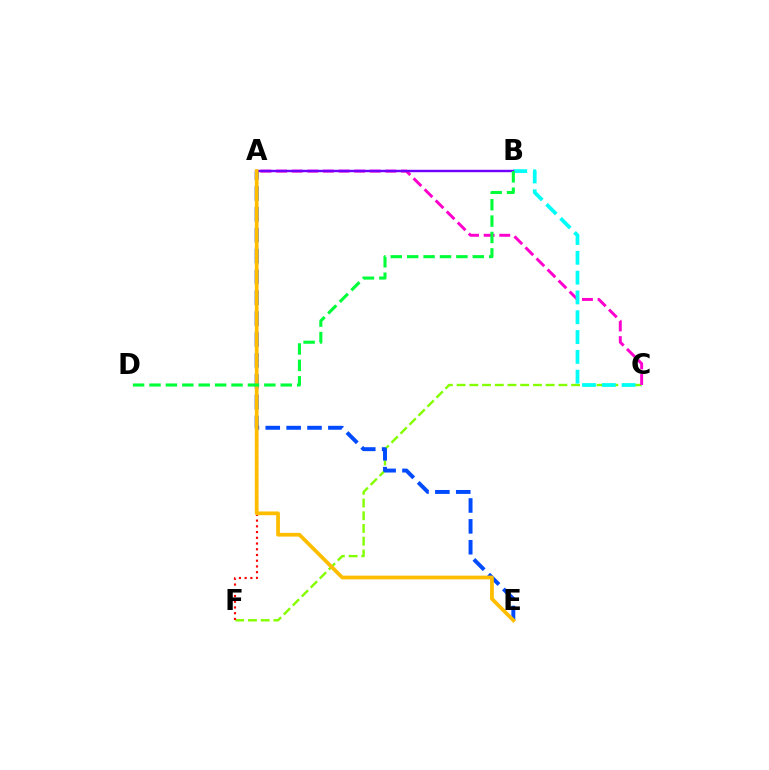{('C', 'F'): [{'color': '#84ff00', 'line_style': 'dashed', 'thickness': 1.73}], ('A', 'C'): [{'color': '#ff00cf', 'line_style': 'dashed', 'thickness': 2.12}], ('A', 'E'): [{'color': '#004bff', 'line_style': 'dashed', 'thickness': 2.84}, {'color': '#ffbd00', 'line_style': 'solid', 'thickness': 2.69}], ('B', 'C'): [{'color': '#00fff6', 'line_style': 'dashed', 'thickness': 2.69}], ('A', 'F'): [{'color': '#ff0000', 'line_style': 'dotted', 'thickness': 1.56}], ('A', 'B'): [{'color': '#7200ff', 'line_style': 'solid', 'thickness': 1.74}], ('B', 'D'): [{'color': '#00ff39', 'line_style': 'dashed', 'thickness': 2.23}]}